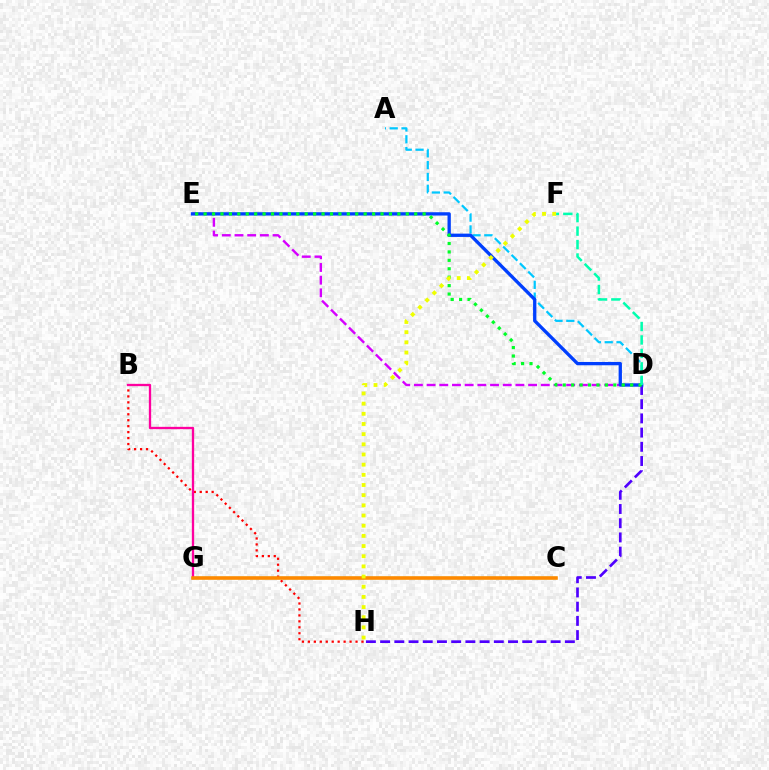{('A', 'D'): [{'color': '#00c7ff', 'line_style': 'dashed', 'thickness': 1.61}], ('D', 'E'): [{'color': '#d600ff', 'line_style': 'dashed', 'thickness': 1.72}, {'color': '#003fff', 'line_style': 'solid', 'thickness': 2.38}, {'color': '#00ff27', 'line_style': 'dotted', 'thickness': 2.29}], ('D', 'H'): [{'color': '#4f00ff', 'line_style': 'dashed', 'thickness': 1.93}], ('B', 'H'): [{'color': '#ff0000', 'line_style': 'dotted', 'thickness': 1.62}], ('C', 'G'): [{'color': '#66ff00', 'line_style': 'solid', 'thickness': 1.66}, {'color': '#ff8800', 'line_style': 'solid', 'thickness': 2.55}], ('B', 'G'): [{'color': '#ff00a0', 'line_style': 'solid', 'thickness': 1.66}], ('F', 'H'): [{'color': '#eeff00', 'line_style': 'dotted', 'thickness': 2.76}], ('D', 'F'): [{'color': '#00ffaf', 'line_style': 'dashed', 'thickness': 1.83}]}